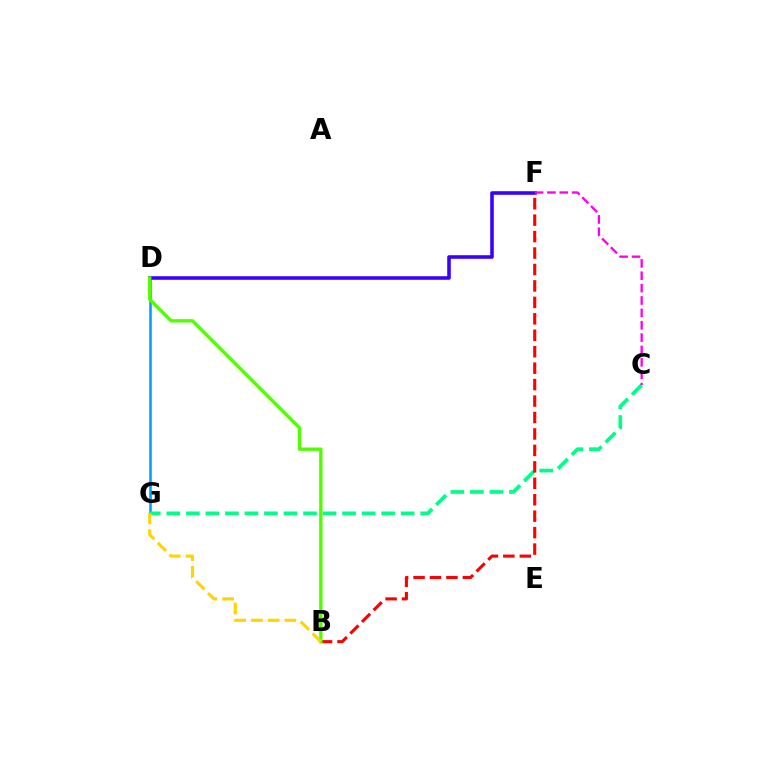{('D', 'G'): [{'color': '#009eff', 'line_style': 'solid', 'thickness': 1.86}], ('C', 'G'): [{'color': '#00ff86', 'line_style': 'dashed', 'thickness': 2.65}], ('B', 'F'): [{'color': '#ff0000', 'line_style': 'dashed', 'thickness': 2.23}], ('D', 'F'): [{'color': '#3700ff', 'line_style': 'solid', 'thickness': 2.56}], ('B', 'D'): [{'color': '#4fff00', 'line_style': 'solid', 'thickness': 2.42}], ('B', 'G'): [{'color': '#ffd500', 'line_style': 'dashed', 'thickness': 2.27}], ('C', 'F'): [{'color': '#ff00ed', 'line_style': 'dashed', 'thickness': 1.68}]}